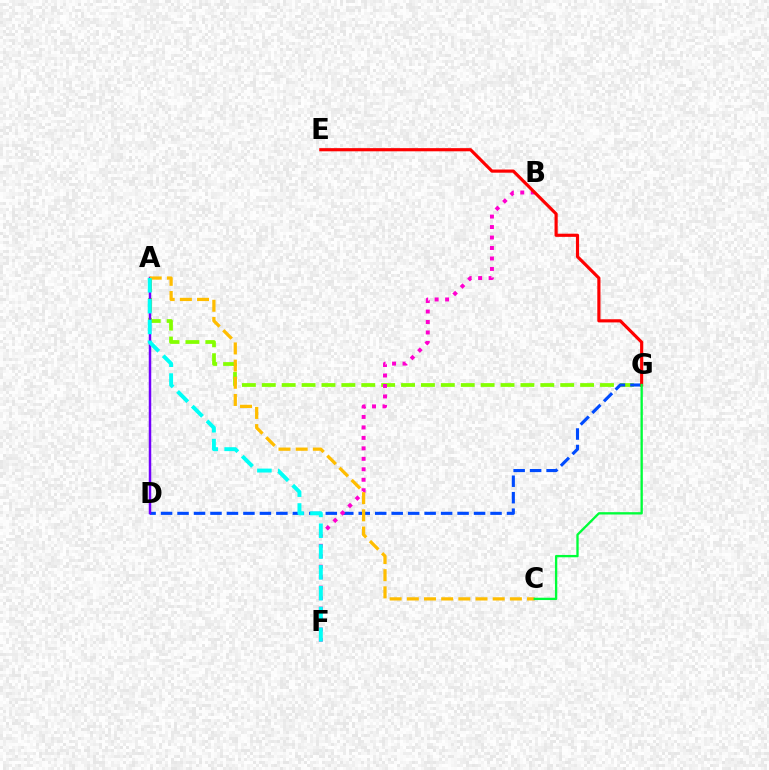{('A', 'G'): [{'color': '#84ff00', 'line_style': 'dashed', 'thickness': 2.7}], ('D', 'G'): [{'color': '#004bff', 'line_style': 'dashed', 'thickness': 2.24}], ('B', 'F'): [{'color': '#ff00cf', 'line_style': 'dotted', 'thickness': 2.84}], ('E', 'G'): [{'color': '#ff0000', 'line_style': 'solid', 'thickness': 2.27}], ('A', 'D'): [{'color': '#7200ff', 'line_style': 'solid', 'thickness': 1.79}], ('A', 'C'): [{'color': '#ffbd00', 'line_style': 'dashed', 'thickness': 2.33}], ('C', 'G'): [{'color': '#00ff39', 'line_style': 'solid', 'thickness': 1.68}], ('A', 'F'): [{'color': '#00fff6', 'line_style': 'dashed', 'thickness': 2.83}]}